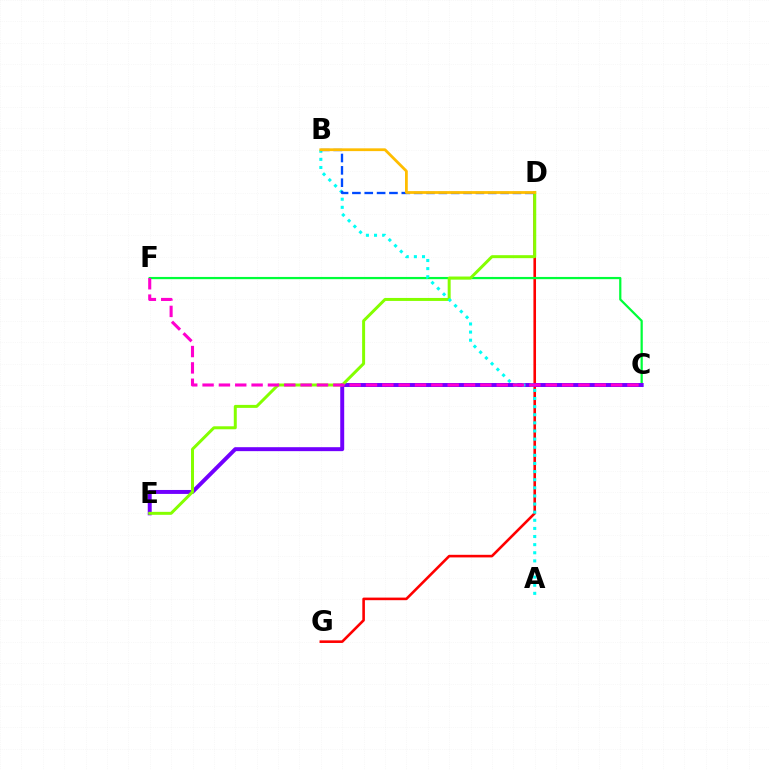{('D', 'G'): [{'color': '#ff0000', 'line_style': 'solid', 'thickness': 1.87}], ('C', 'F'): [{'color': '#00ff39', 'line_style': 'solid', 'thickness': 1.61}, {'color': '#ff00cf', 'line_style': 'dashed', 'thickness': 2.22}], ('C', 'E'): [{'color': '#7200ff', 'line_style': 'solid', 'thickness': 2.85}], ('D', 'E'): [{'color': '#84ff00', 'line_style': 'solid', 'thickness': 2.15}], ('A', 'B'): [{'color': '#00fff6', 'line_style': 'dotted', 'thickness': 2.21}], ('B', 'D'): [{'color': '#004bff', 'line_style': 'dashed', 'thickness': 1.68}, {'color': '#ffbd00', 'line_style': 'solid', 'thickness': 2.0}]}